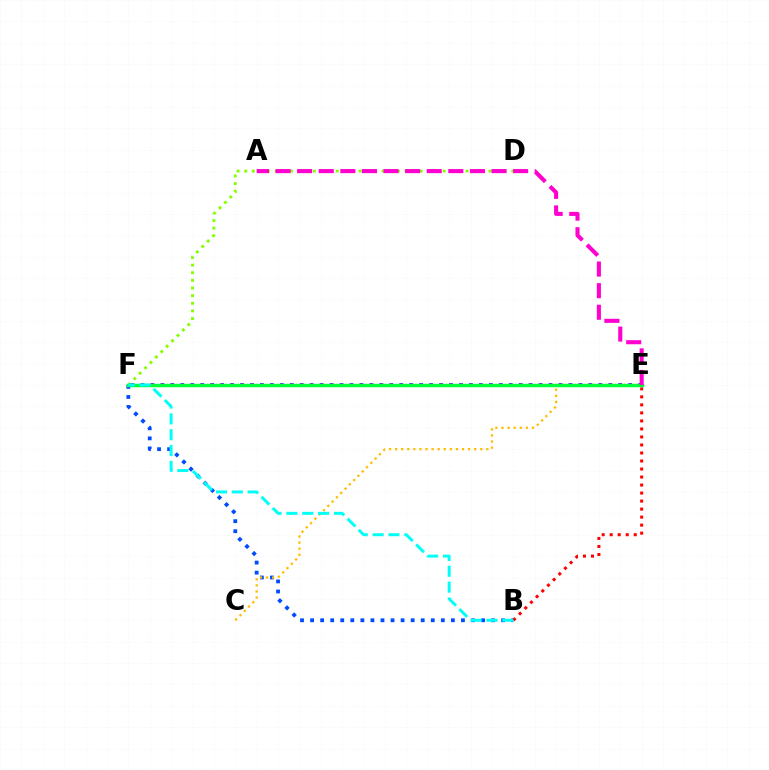{('D', 'F'): [{'color': '#84ff00', 'line_style': 'dotted', 'thickness': 2.07}], ('B', 'F'): [{'color': '#004bff', 'line_style': 'dotted', 'thickness': 2.73}, {'color': '#00fff6', 'line_style': 'dashed', 'thickness': 2.15}], ('B', 'E'): [{'color': '#ff0000', 'line_style': 'dotted', 'thickness': 2.18}], ('C', 'E'): [{'color': '#ffbd00', 'line_style': 'dotted', 'thickness': 1.65}], ('E', 'F'): [{'color': '#7200ff', 'line_style': 'dotted', 'thickness': 2.7}, {'color': '#00ff39', 'line_style': 'solid', 'thickness': 2.51}], ('A', 'E'): [{'color': '#ff00cf', 'line_style': 'dashed', 'thickness': 2.93}]}